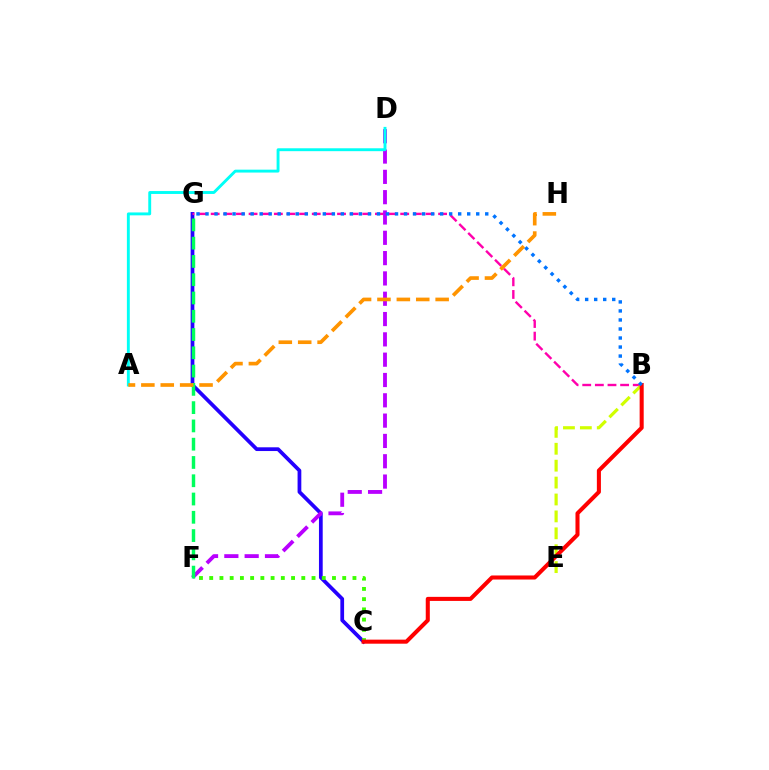{('C', 'G'): [{'color': '#2500ff', 'line_style': 'solid', 'thickness': 2.69}], ('B', 'G'): [{'color': '#ff00ac', 'line_style': 'dashed', 'thickness': 1.72}, {'color': '#0074ff', 'line_style': 'dotted', 'thickness': 2.45}], ('B', 'E'): [{'color': '#d1ff00', 'line_style': 'dashed', 'thickness': 2.3}], ('C', 'F'): [{'color': '#3dff00', 'line_style': 'dotted', 'thickness': 2.78}], ('D', 'F'): [{'color': '#b900ff', 'line_style': 'dashed', 'thickness': 2.76}], ('B', 'C'): [{'color': '#ff0000', 'line_style': 'solid', 'thickness': 2.92}], ('F', 'G'): [{'color': '#00ff5c', 'line_style': 'dashed', 'thickness': 2.48}], ('A', 'D'): [{'color': '#00fff6', 'line_style': 'solid', 'thickness': 2.08}], ('A', 'H'): [{'color': '#ff9400', 'line_style': 'dashed', 'thickness': 2.63}]}